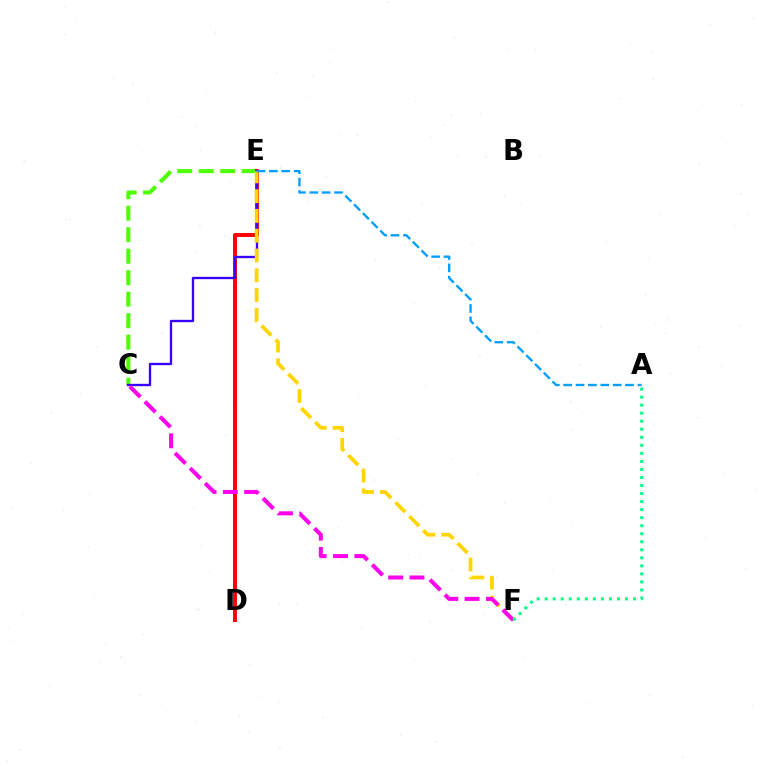{('C', 'E'): [{'color': '#4fff00', 'line_style': 'dashed', 'thickness': 2.92}, {'color': '#3700ff', 'line_style': 'solid', 'thickness': 1.67}], ('D', 'E'): [{'color': '#ff0000', 'line_style': 'solid', 'thickness': 2.83}], ('E', 'F'): [{'color': '#ffd500', 'line_style': 'dashed', 'thickness': 2.69}], ('C', 'F'): [{'color': '#ff00ed', 'line_style': 'dashed', 'thickness': 2.9}], ('A', 'F'): [{'color': '#00ff86', 'line_style': 'dotted', 'thickness': 2.18}], ('A', 'E'): [{'color': '#009eff', 'line_style': 'dashed', 'thickness': 1.68}]}